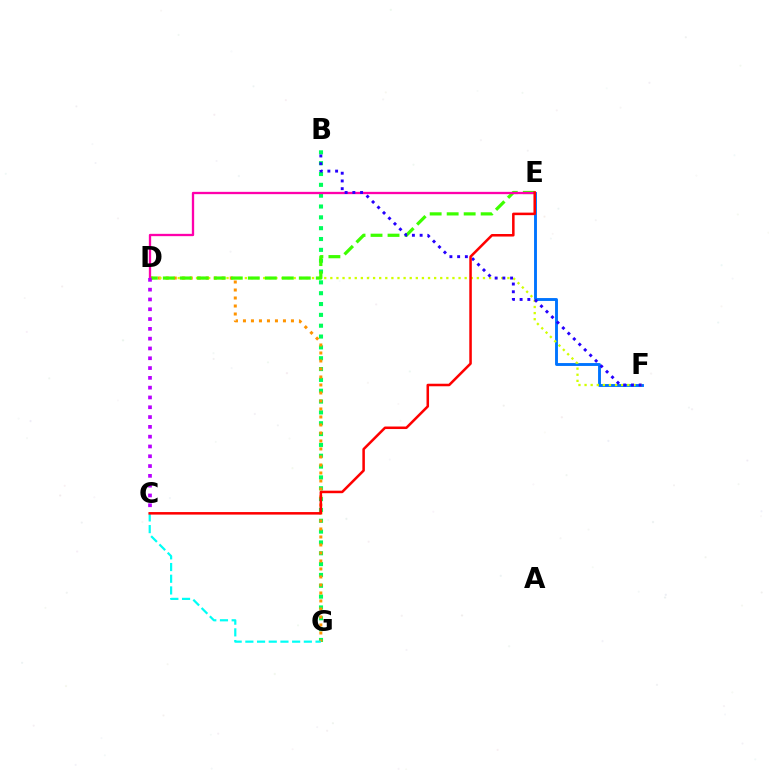{('B', 'G'): [{'color': '#00ff5c', 'line_style': 'dotted', 'thickness': 2.94}], ('E', 'F'): [{'color': '#0074ff', 'line_style': 'solid', 'thickness': 2.08}], ('D', 'G'): [{'color': '#ff9400', 'line_style': 'dotted', 'thickness': 2.17}], ('D', 'F'): [{'color': '#d1ff00', 'line_style': 'dotted', 'thickness': 1.66}], ('D', 'E'): [{'color': '#3dff00', 'line_style': 'dashed', 'thickness': 2.31}, {'color': '#ff00ac', 'line_style': 'solid', 'thickness': 1.66}], ('C', 'D'): [{'color': '#b900ff', 'line_style': 'dotted', 'thickness': 2.66}], ('C', 'G'): [{'color': '#00fff6', 'line_style': 'dashed', 'thickness': 1.59}], ('B', 'F'): [{'color': '#2500ff', 'line_style': 'dotted', 'thickness': 2.1}], ('C', 'E'): [{'color': '#ff0000', 'line_style': 'solid', 'thickness': 1.82}]}